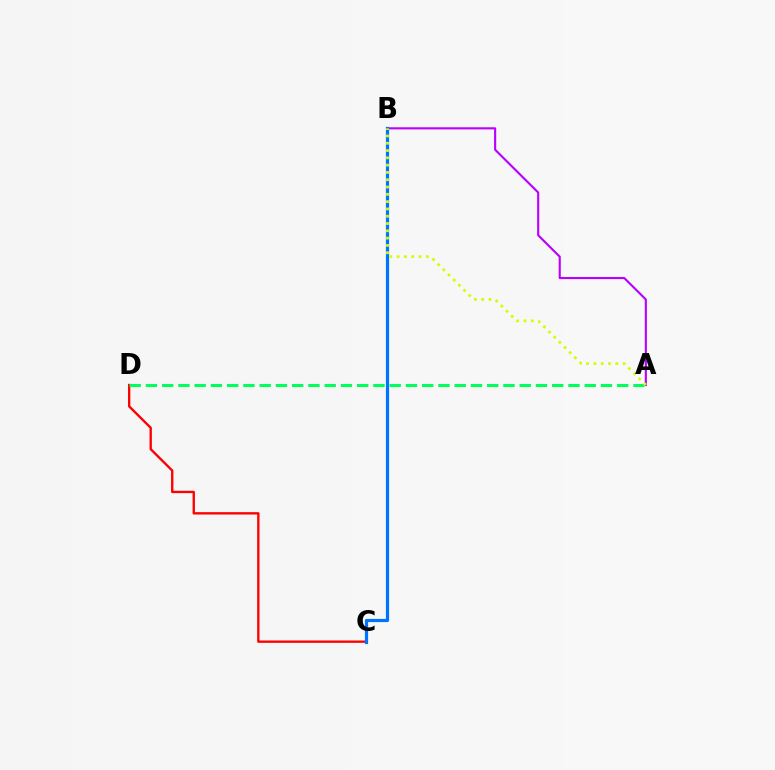{('A', 'B'): [{'color': '#b900ff', 'line_style': 'solid', 'thickness': 1.53}, {'color': '#d1ff00', 'line_style': 'dotted', 'thickness': 1.98}], ('C', 'D'): [{'color': '#ff0000', 'line_style': 'solid', 'thickness': 1.7}], ('B', 'C'): [{'color': '#0074ff', 'line_style': 'solid', 'thickness': 2.31}], ('A', 'D'): [{'color': '#00ff5c', 'line_style': 'dashed', 'thickness': 2.21}]}